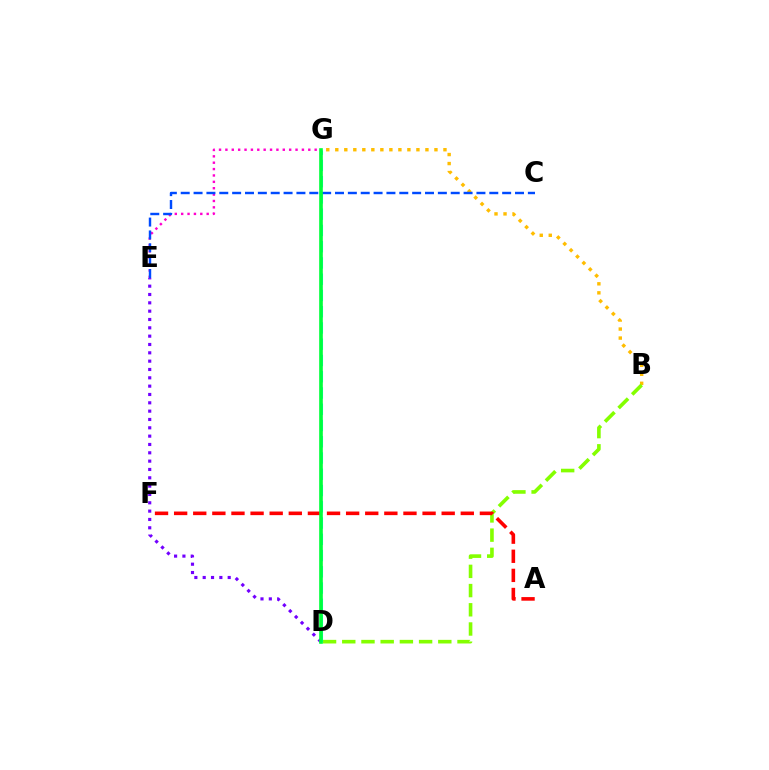{('D', 'E'): [{'color': '#7200ff', 'line_style': 'dotted', 'thickness': 2.26}], ('B', 'G'): [{'color': '#ffbd00', 'line_style': 'dotted', 'thickness': 2.45}], ('E', 'G'): [{'color': '#ff00cf', 'line_style': 'dotted', 'thickness': 1.73}], ('B', 'D'): [{'color': '#84ff00', 'line_style': 'dashed', 'thickness': 2.61}], ('A', 'F'): [{'color': '#ff0000', 'line_style': 'dashed', 'thickness': 2.6}], ('D', 'G'): [{'color': '#00fff6', 'line_style': 'dashed', 'thickness': 2.21}, {'color': '#00ff39', 'line_style': 'solid', 'thickness': 2.62}], ('C', 'E'): [{'color': '#004bff', 'line_style': 'dashed', 'thickness': 1.75}]}